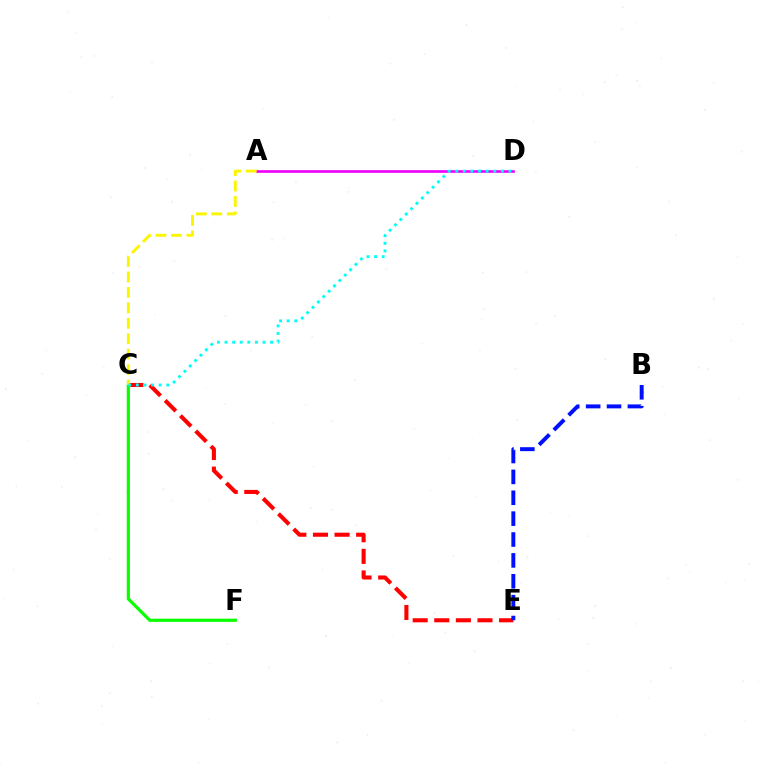{('A', 'D'): [{'color': '#ee00ff', 'line_style': 'solid', 'thickness': 1.91}], ('C', 'E'): [{'color': '#ff0000', 'line_style': 'dashed', 'thickness': 2.93}], ('C', 'F'): [{'color': '#08ff00', 'line_style': 'solid', 'thickness': 2.3}], ('A', 'C'): [{'color': '#fcf500', 'line_style': 'dashed', 'thickness': 2.1}], ('B', 'E'): [{'color': '#0010ff', 'line_style': 'dashed', 'thickness': 2.84}], ('C', 'D'): [{'color': '#00fff6', 'line_style': 'dotted', 'thickness': 2.06}]}